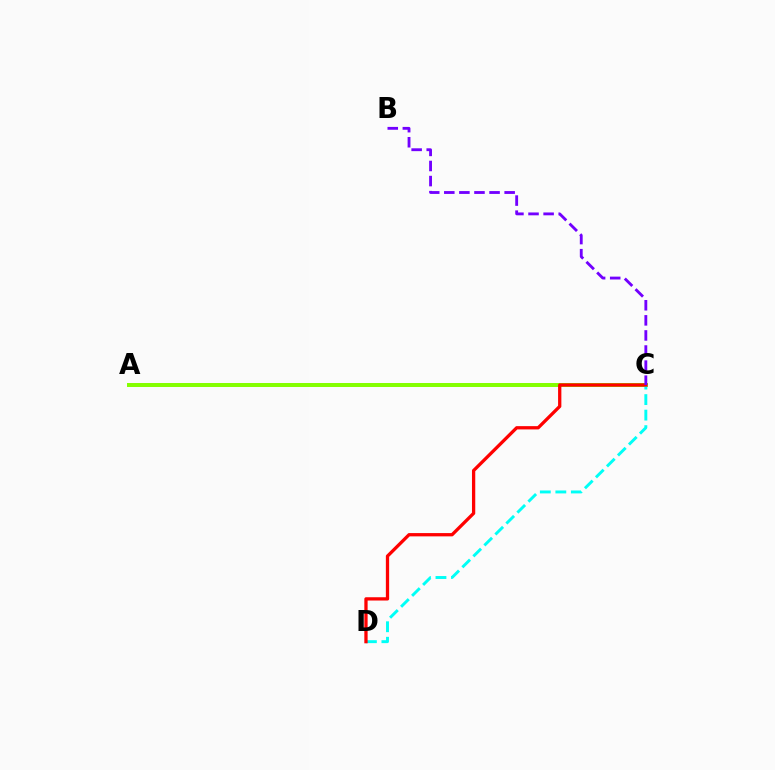{('A', 'C'): [{'color': '#84ff00', 'line_style': 'solid', 'thickness': 2.86}], ('C', 'D'): [{'color': '#00fff6', 'line_style': 'dashed', 'thickness': 2.11}, {'color': '#ff0000', 'line_style': 'solid', 'thickness': 2.36}], ('B', 'C'): [{'color': '#7200ff', 'line_style': 'dashed', 'thickness': 2.05}]}